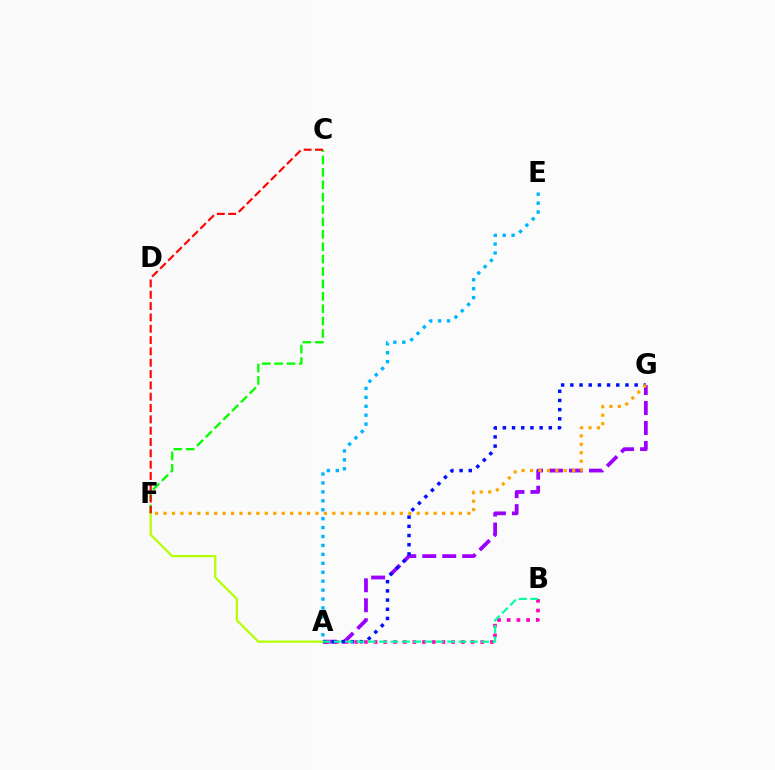{('A', 'G'): [{'color': '#9b00ff', 'line_style': 'dashed', 'thickness': 2.71}, {'color': '#0010ff', 'line_style': 'dotted', 'thickness': 2.5}], ('C', 'F'): [{'color': '#08ff00', 'line_style': 'dashed', 'thickness': 1.68}, {'color': '#ff0000', 'line_style': 'dashed', 'thickness': 1.54}], ('A', 'F'): [{'color': '#b3ff00', 'line_style': 'solid', 'thickness': 1.59}], ('A', 'B'): [{'color': '#ff00bd', 'line_style': 'dotted', 'thickness': 2.63}, {'color': '#00ff9d', 'line_style': 'dashed', 'thickness': 1.54}], ('F', 'G'): [{'color': '#ffa500', 'line_style': 'dotted', 'thickness': 2.29}], ('A', 'E'): [{'color': '#00b5ff', 'line_style': 'dotted', 'thickness': 2.43}]}